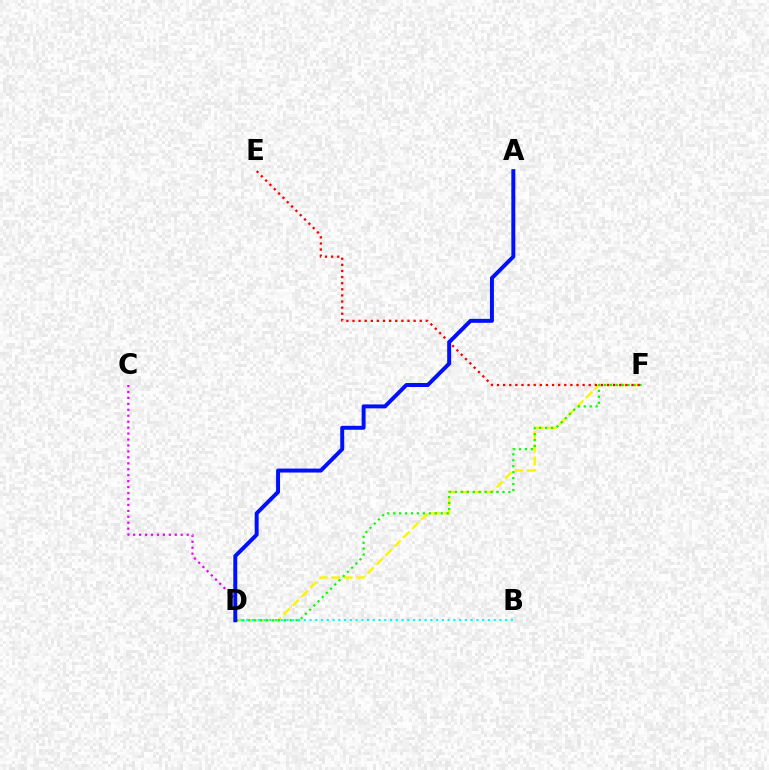{('D', 'F'): [{'color': '#fcf500', 'line_style': 'dashed', 'thickness': 1.72}, {'color': '#08ff00', 'line_style': 'dotted', 'thickness': 1.61}], ('C', 'D'): [{'color': '#ee00ff', 'line_style': 'dotted', 'thickness': 1.61}], ('B', 'D'): [{'color': '#00fff6', 'line_style': 'dotted', 'thickness': 1.56}], ('E', 'F'): [{'color': '#ff0000', 'line_style': 'dotted', 'thickness': 1.66}], ('A', 'D'): [{'color': '#0010ff', 'line_style': 'solid', 'thickness': 2.85}]}